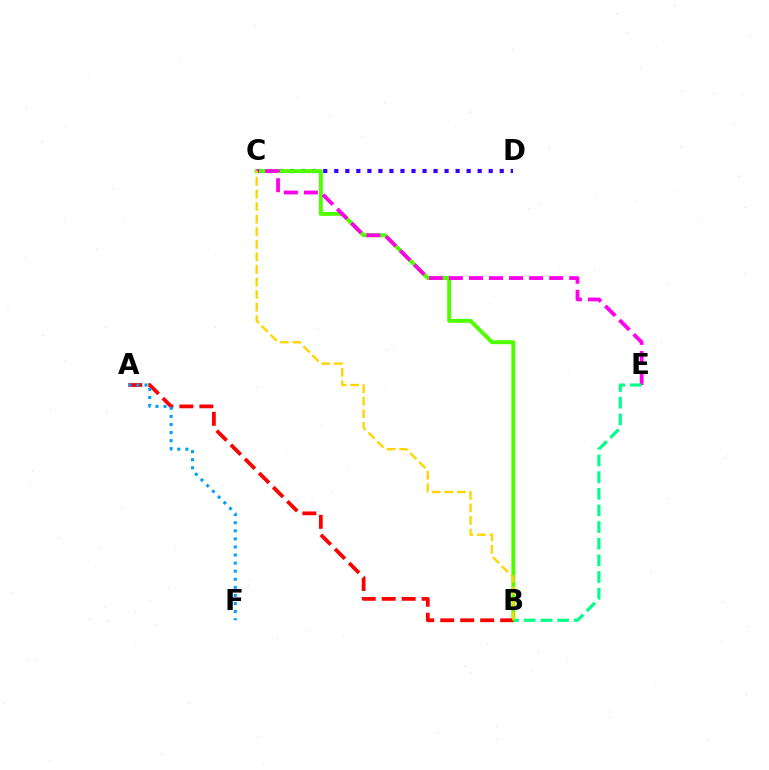{('C', 'D'): [{'color': '#3700ff', 'line_style': 'dotted', 'thickness': 3.0}], ('B', 'C'): [{'color': '#4fff00', 'line_style': 'solid', 'thickness': 2.84}, {'color': '#ffd500', 'line_style': 'dashed', 'thickness': 1.71}], ('C', 'E'): [{'color': '#ff00ed', 'line_style': 'dashed', 'thickness': 2.72}], ('B', 'E'): [{'color': '#00ff86', 'line_style': 'dashed', 'thickness': 2.26}], ('A', 'B'): [{'color': '#ff0000', 'line_style': 'dashed', 'thickness': 2.71}], ('A', 'F'): [{'color': '#009eff', 'line_style': 'dotted', 'thickness': 2.19}]}